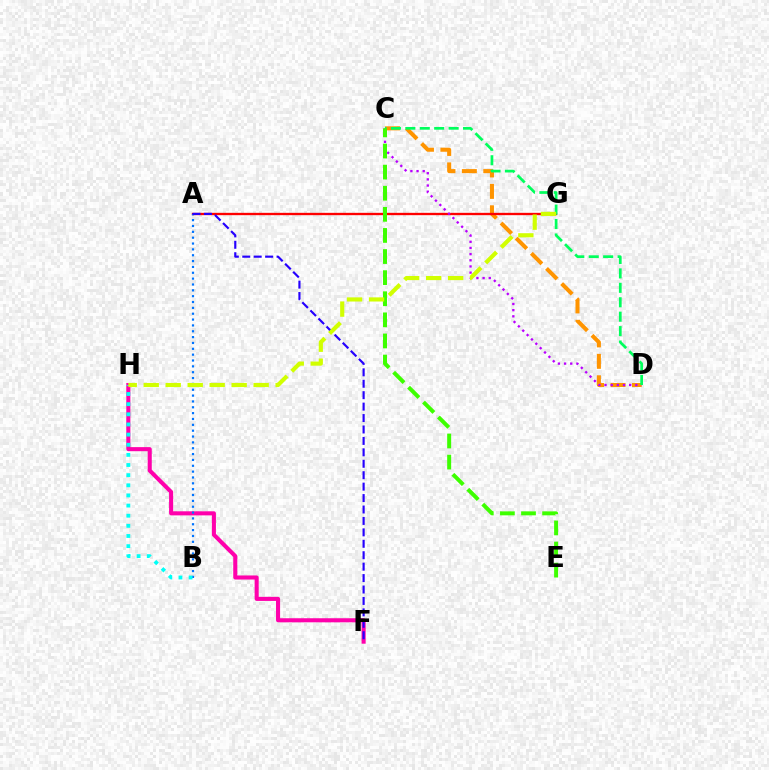{('C', 'D'): [{'color': '#ff9400', 'line_style': 'dashed', 'thickness': 2.91}, {'color': '#b900ff', 'line_style': 'dotted', 'thickness': 1.67}, {'color': '#00ff5c', 'line_style': 'dashed', 'thickness': 1.96}], ('A', 'G'): [{'color': '#ff0000', 'line_style': 'solid', 'thickness': 1.68}], ('C', 'E'): [{'color': '#3dff00', 'line_style': 'dashed', 'thickness': 2.87}], ('F', 'H'): [{'color': '#ff00ac', 'line_style': 'solid', 'thickness': 2.93}], ('A', 'B'): [{'color': '#0074ff', 'line_style': 'dotted', 'thickness': 1.59}], ('A', 'F'): [{'color': '#2500ff', 'line_style': 'dashed', 'thickness': 1.55}], ('B', 'H'): [{'color': '#00fff6', 'line_style': 'dotted', 'thickness': 2.75}], ('G', 'H'): [{'color': '#d1ff00', 'line_style': 'dashed', 'thickness': 2.99}]}